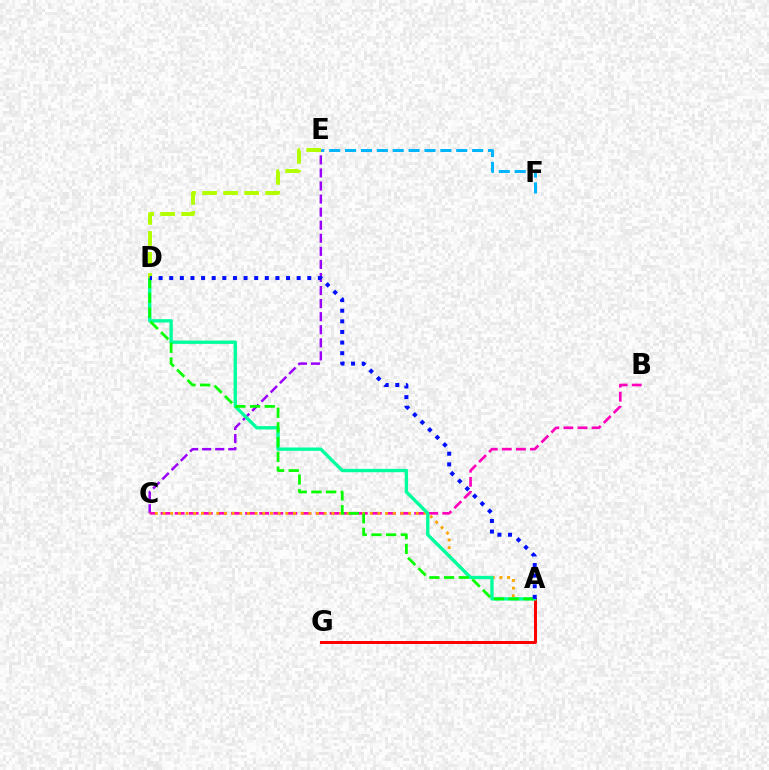{('C', 'E'): [{'color': '#9b00ff', 'line_style': 'dashed', 'thickness': 1.78}], ('A', 'G'): [{'color': '#ff0000', 'line_style': 'solid', 'thickness': 2.14}], ('B', 'C'): [{'color': '#ff00bd', 'line_style': 'dashed', 'thickness': 1.91}], ('A', 'C'): [{'color': '#ffa500', 'line_style': 'dotted', 'thickness': 2.09}], ('E', 'F'): [{'color': '#00b5ff', 'line_style': 'dashed', 'thickness': 2.16}], ('A', 'D'): [{'color': '#00ff9d', 'line_style': 'solid', 'thickness': 2.41}, {'color': '#08ff00', 'line_style': 'dashed', 'thickness': 2.0}, {'color': '#0010ff', 'line_style': 'dotted', 'thickness': 2.88}], ('D', 'E'): [{'color': '#b3ff00', 'line_style': 'dashed', 'thickness': 2.85}]}